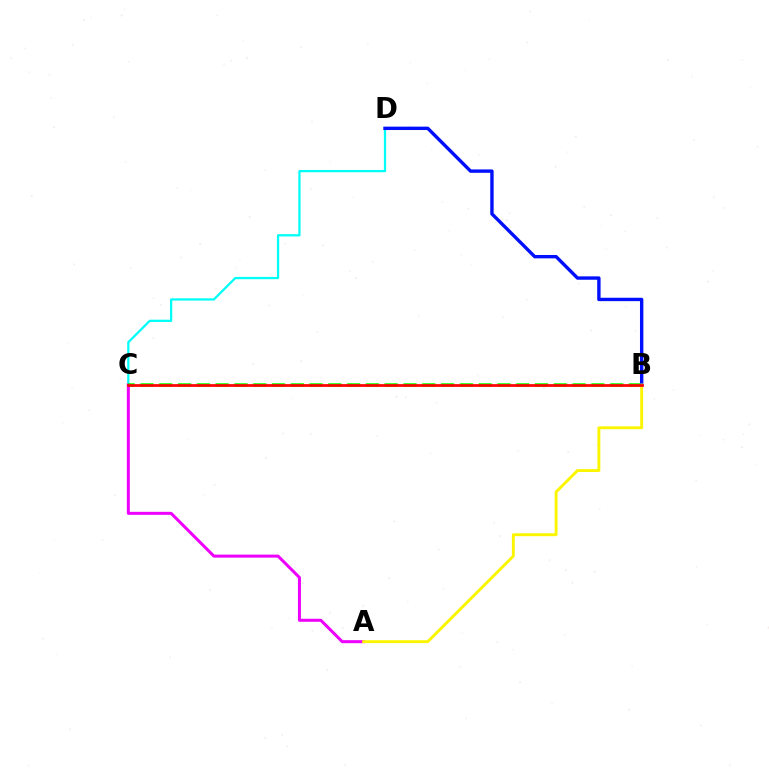{('C', 'D'): [{'color': '#00fff6', 'line_style': 'solid', 'thickness': 1.63}], ('A', 'C'): [{'color': '#ee00ff', 'line_style': 'solid', 'thickness': 2.17}], ('B', 'C'): [{'color': '#08ff00', 'line_style': 'dashed', 'thickness': 2.55}, {'color': '#ff0000', 'line_style': 'solid', 'thickness': 1.96}], ('B', 'D'): [{'color': '#0010ff', 'line_style': 'solid', 'thickness': 2.44}], ('A', 'B'): [{'color': '#fcf500', 'line_style': 'solid', 'thickness': 2.08}]}